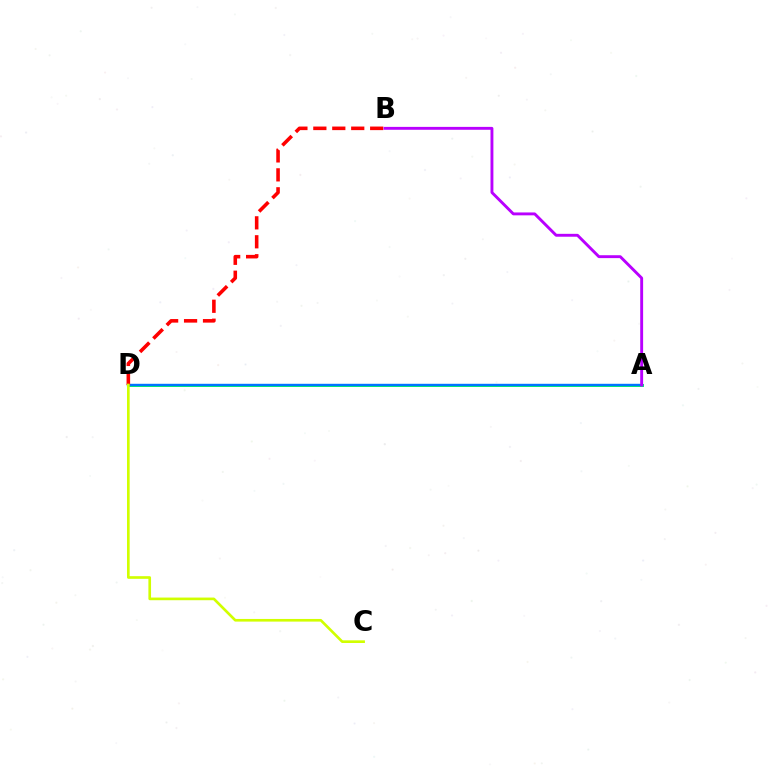{('A', 'D'): [{'color': '#00ff5c', 'line_style': 'solid', 'thickness': 2.13}, {'color': '#0074ff', 'line_style': 'solid', 'thickness': 1.74}], ('B', 'D'): [{'color': '#ff0000', 'line_style': 'dashed', 'thickness': 2.57}], ('C', 'D'): [{'color': '#d1ff00', 'line_style': 'solid', 'thickness': 1.91}], ('A', 'B'): [{'color': '#b900ff', 'line_style': 'solid', 'thickness': 2.08}]}